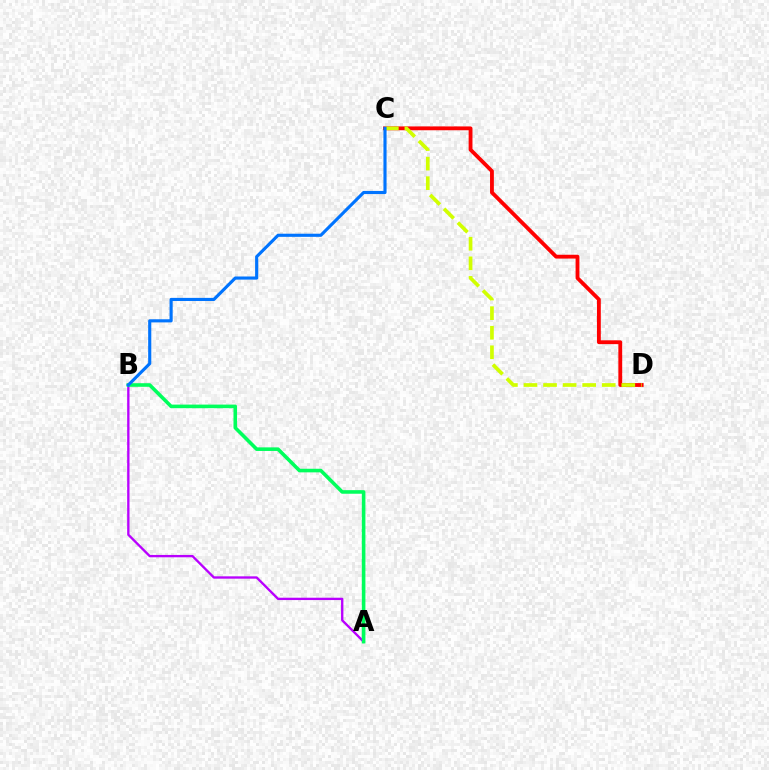{('C', 'D'): [{'color': '#ff0000', 'line_style': 'solid', 'thickness': 2.76}, {'color': '#d1ff00', 'line_style': 'dashed', 'thickness': 2.66}], ('A', 'B'): [{'color': '#b900ff', 'line_style': 'solid', 'thickness': 1.69}, {'color': '#00ff5c', 'line_style': 'solid', 'thickness': 2.58}], ('B', 'C'): [{'color': '#0074ff', 'line_style': 'solid', 'thickness': 2.25}]}